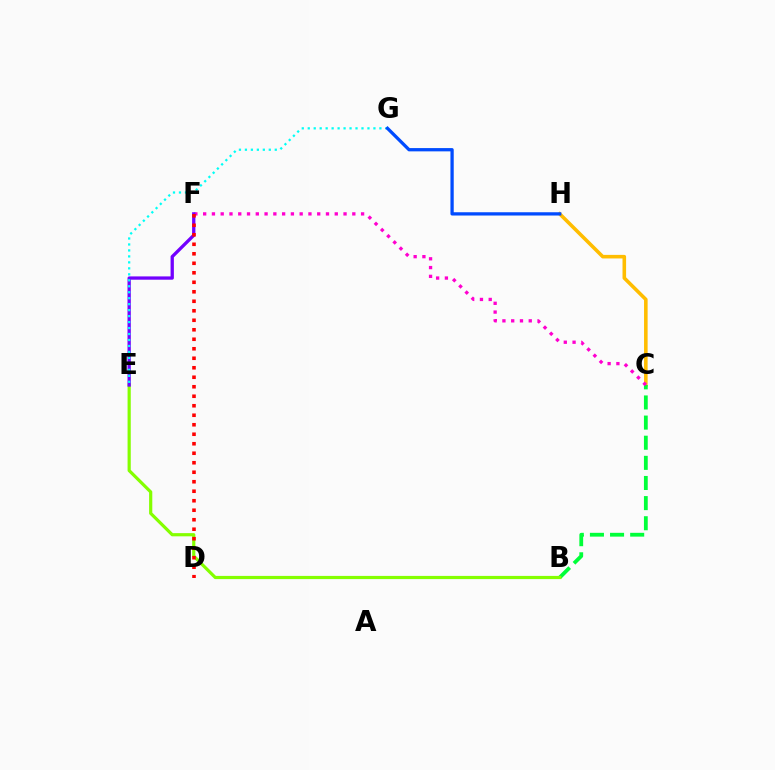{('C', 'H'): [{'color': '#ffbd00', 'line_style': 'solid', 'thickness': 2.57}], ('B', 'C'): [{'color': '#00ff39', 'line_style': 'dashed', 'thickness': 2.73}], ('C', 'F'): [{'color': '#ff00cf', 'line_style': 'dotted', 'thickness': 2.38}], ('B', 'E'): [{'color': '#84ff00', 'line_style': 'solid', 'thickness': 2.3}], ('E', 'F'): [{'color': '#7200ff', 'line_style': 'solid', 'thickness': 2.37}], ('E', 'G'): [{'color': '#00fff6', 'line_style': 'dotted', 'thickness': 1.62}], ('D', 'F'): [{'color': '#ff0000', 'line_style': 'dotted', 'thickness': 2.58}], ('G', 'H'): [{'color': '#004bff', 'line_style': 'solid', 'thickness': 2.36}]}